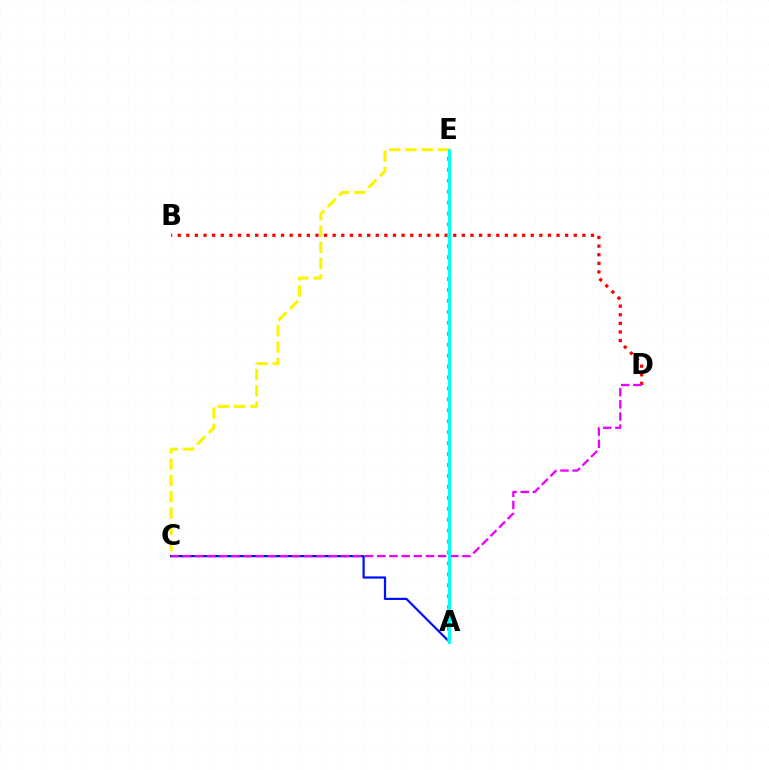{('B', 'D'): [{'color': '#ff0000', 'line_style': 'dotted', 'thickness': 2.34}], ('C', 'E'): [{'color': '#fcf500', 'line_style': 'dashed', 'thickness': 2.21}], ('A', 'C'): [{'color': '#0010ff', 'line_style': 'solid', 'thickness': 1.59}], ('A', 'E'): [{'color': '#08ff00', 'line_style': 'dotted', 'thickness': 2.97}, {'color': '#00fff6', 'line_style': 'solid', 'thickness': 2.13}], ('C', 'D'): [{'color': '#ee00ff', 'line_style': 'dashed', 'thickness': 1.65}]}